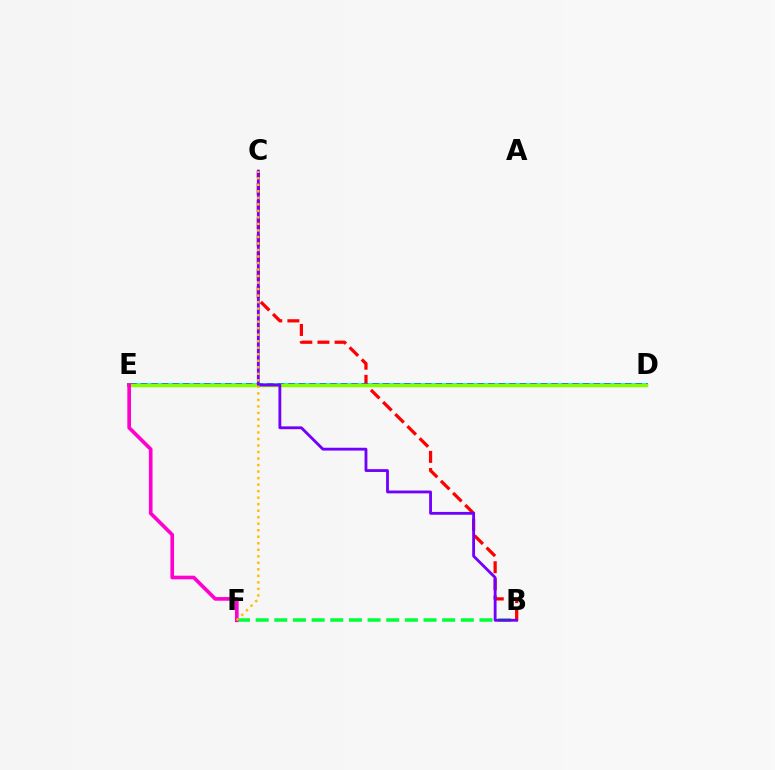{('B', 'F'): [{'color': '#00ff39', 'line_style': 'dashed', 'thickness': 2.53}], ('B', 'C'): [{'color': '#ff0000', 'line_style': 'dashed', 'thickness': 2.33}, {'color': '#7200ff', 'line_style': 'solid', 'thickness': 2.04}], ('D', 'E'): [{'color': '#004bff', 'line_style': 'solid', 'thickness': 2.71}, {'color': '#00fff6', 'line_style': 'dotted', 'thickness': 2.86}, {'color': '#84ff00', 'line_style': 'solid', 'thickness': 2.52}], ('E', 'F'): [{'color': '#ff00cf', 'line_style': 'solid', 'thickness': 2.63}], ('C', 'F'): [{'color': '#ffbd00', 'line_style': 'dotted', 'thickness': 1.77}]}